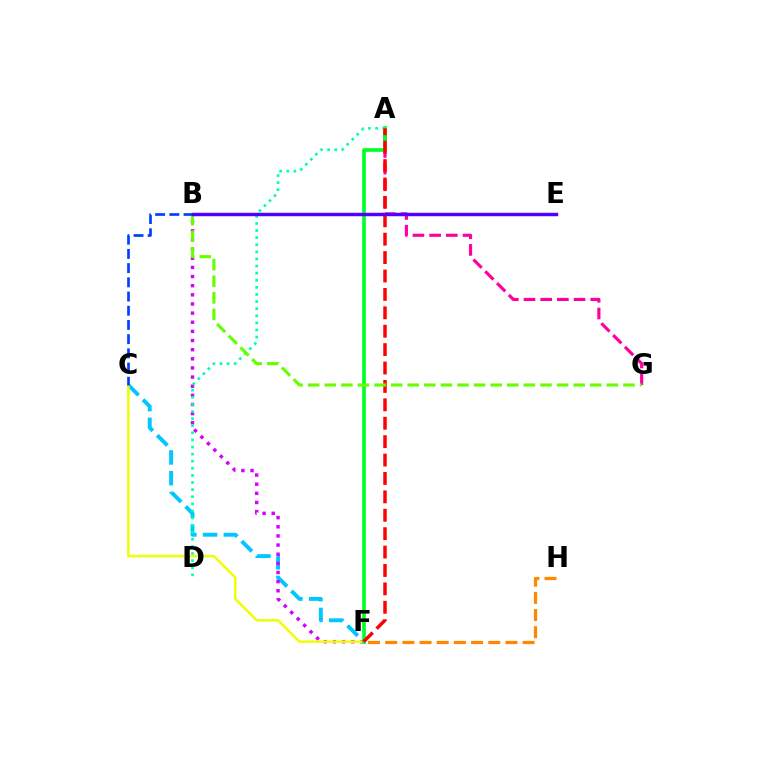{('C', 'F'): [{'color': '#00c7ff', 'line_style': 'dashed', 'thickness': 2.82}, {'color': '#eeff00', 'line_style': 'solid', 'thickness': 1.78}], ('B', 'F'): [{'color': '#d600ff', 'line_style': 'dotted', 'thickness': 2.48}], ('A', 'G'): [{'color': '#ff00a0', 'line_style': 'dashed', 'thickness': 2.27}], ('A', 'F'): [{'color': '#00ff27', 'line_style': 'solid', 'thickness': 2.64}, {'color': '#ff0000', 'line_style': 'dashed', 'thickness': 2.5}], ('A', 'D'): [{'color': '#00ffaf', 'line_style': 'dotted', 'thickness': 1.93}], ('F', 'H'): [{'color': '#ff8800', 'line_style': 'dashed', 'thickness': 2.33}], ('B', 'G'): [{'color': '#66ff00', 'line_style': 'dashed', 'thickness': 2.25}], ('B', 'C'): [{'color': '#003fff', 'line_style': 'dashed', 'thickness': 1.93}], ('B', 'E'): [{'color': '#4f00ff', 'line_style': 'solid', 'thickness': 2.47}]}